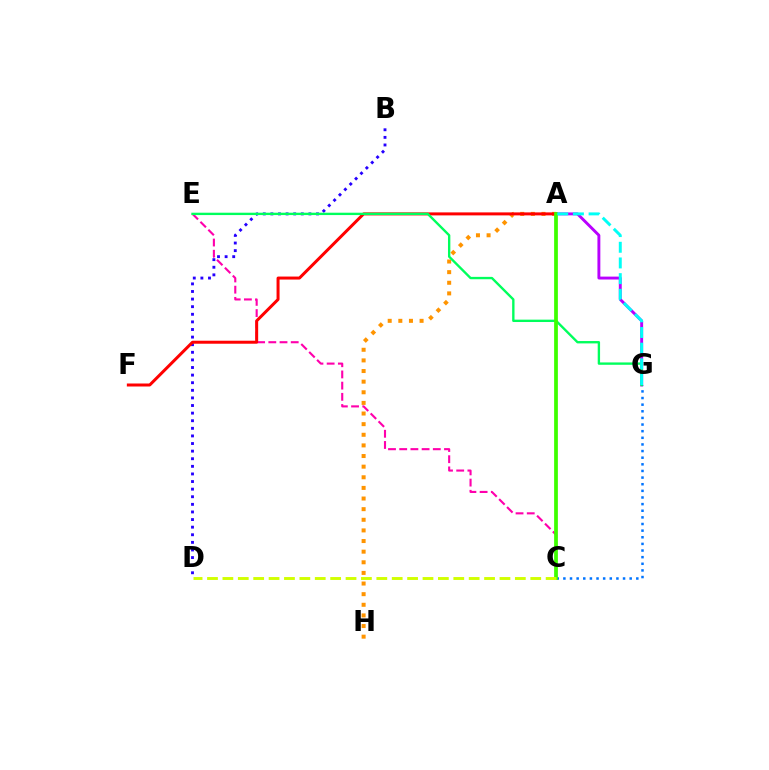{('B', 'D'): [{'color': '#2500ff', 'line_style': 'dotted', 'thickness': 2.07}], ('A', 'G'): [{'color': '#b900ff', 'line_style': 'solid', 'thickness': 2.09}, {'color': '#00fff6', 'line_style': 'dashed', 'thickness': 2.13}], ('C', 'G'): [{'color': '#0074ff', 'line_style': 'dotted', 'thickness': 1.8}], ('A', 'H'): [{'color': '#ff9400', 'line_style': 'dotted', 'thickness': 2.89}], ('C', 'E'): [{'color': '#ff00ac', 'line_style': 'dashed', 'thickness': 1.52}], ('A', 'F'): [{'color': '#ff0000', 'line_style': 'solid', 'thickness': 2.16}], ('E', 'G'): [{'color': '#00ff5c', 'line_style': 'solid', 'thickness': 1.7}], ('A', 'C'): [{'color': '#3dff00', 'line_style': 'solid', 'thickness': 2.7}], ('C', 'D'): [{'color': '#d1ff00', 'line_style': 'dashed', 'thickness': 2.09}]}